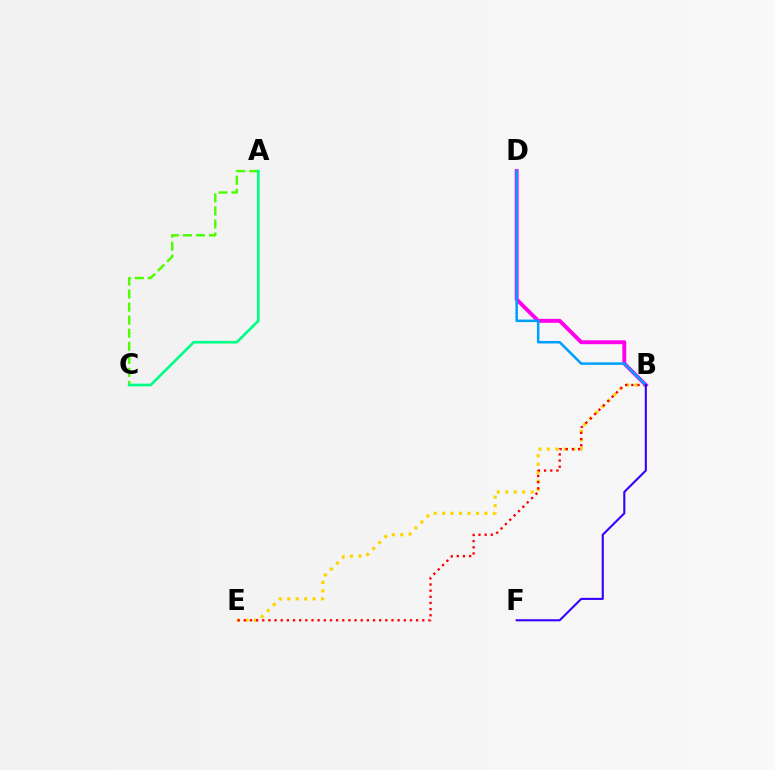{('B', 'E'): [{'color': '#ffd500', 'line_style': 'dotted', 'thickness': 2.3}, {'color': '#ff0000', 'line_style': 'dotted', 'thickness': 1.67}], ('A', 'C'): [{'color': '#4fff00', 'line_style': 'dashed', 'thickness': 1.77}, {'color': '#00ff86', 'line_style': 'solid', 'thickness': 1.93}], ('B', 'D'): [{'color': '#ff00ed', 'line_style': 'solid', 'thickness': 2.81}, {'color': '#009eff', 'line_style': 'solid', 'thickness': 1.81}], ('B', 'F'): [{'color': '#3700ff', 'line_style': 'solid', 'thickness': 1.51}]}